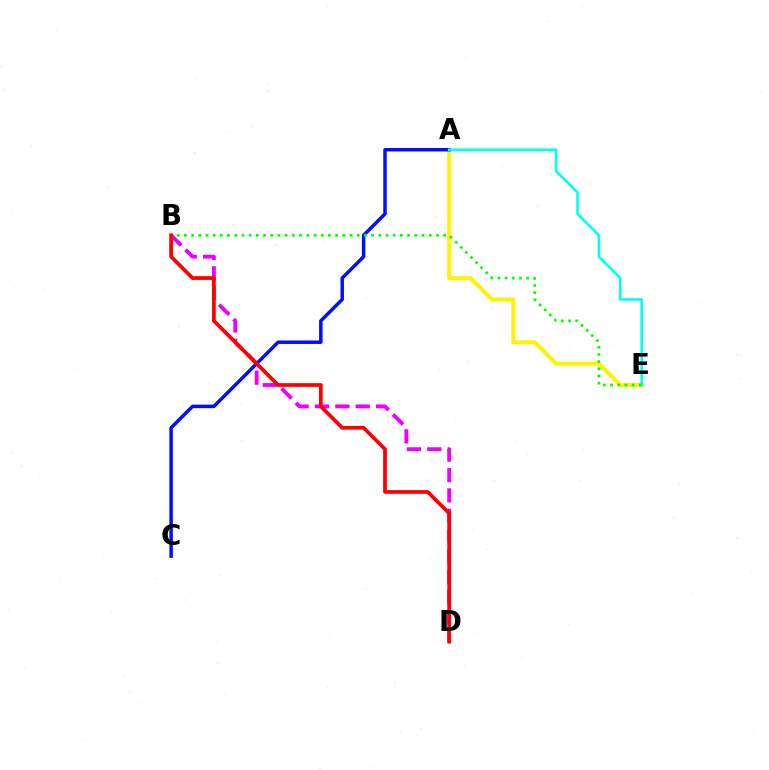{('B', 'D'): [{'color': '#ee00ff', 'line_style': 'dashed', 'thickness': 2.77}, {'color': '#ff0000', 'line_style': 'solid', 'thickness': 2.69}], ('A', 'E'): [{'color': '#fcf500', 'line_style': 'solid', 'thickness': 2.88}, {'color': '#00fff6', 'line_style': 'solid', 'thickness': 1.85}], ('A', 'C'): [{'color': '#0010ff', 'line_style': 'solid', 'thickness': 2.51}], ('B', 'E'): [{'color': '#08ff00', 'line_style': 'dotted', 'thickness': 1.96}]}